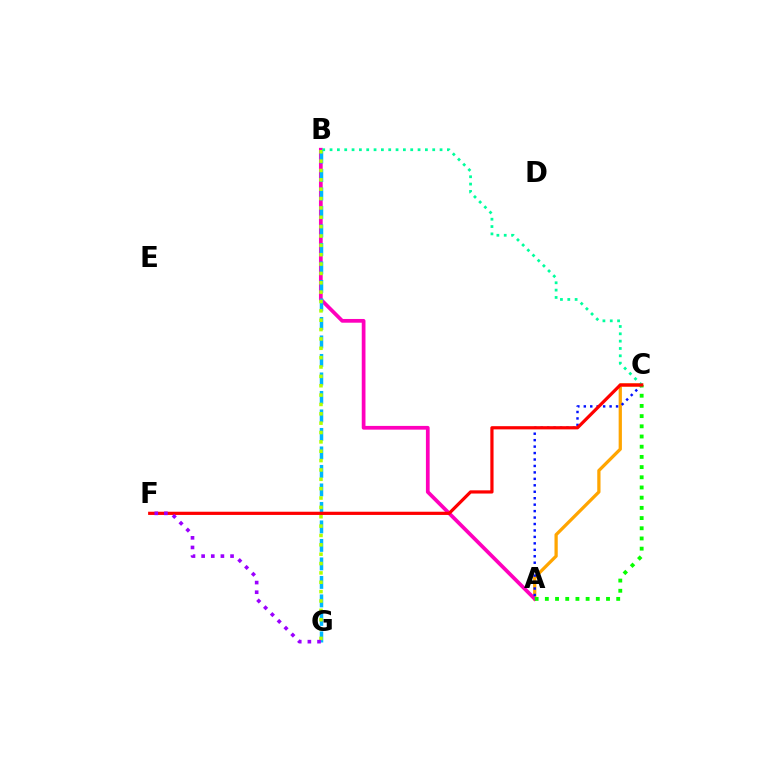{('A', 'C'): [{'color': '#ffa500', 'line_style': 'solid', 'thickness': 2.34}, {'color': '#0010ff', 'line_style': 'dotted', 'thickness': 1.75}, {'color': '#08ff00', 'line_style': 'dotted', 'thickness': 2.77}], ('A', 'B'): [{'color': '#ff00bd', 'line_style': 'solid', 'thickness': 2.69}], ('B', 'G'): [{'color': '#00b5ff', 'line_style': 'dashed', 'thickness': 2.51}, {'color': '#b3ff00', 'line_style': 'dotted', 'thickness': 2.54}], ('B', 'C'): [{'color': '#00ff9d', 'line_style': 'dotted', 'thickness': 1.99}], ('C', 'F'): [{'color': '#ff0000', 'line_style': 'solid', 'thickness': 2.31}], ('F', 'G'): [{'color': '#9b00ff', 'line_style': 'dotted', 'thickness': 2.62}]}